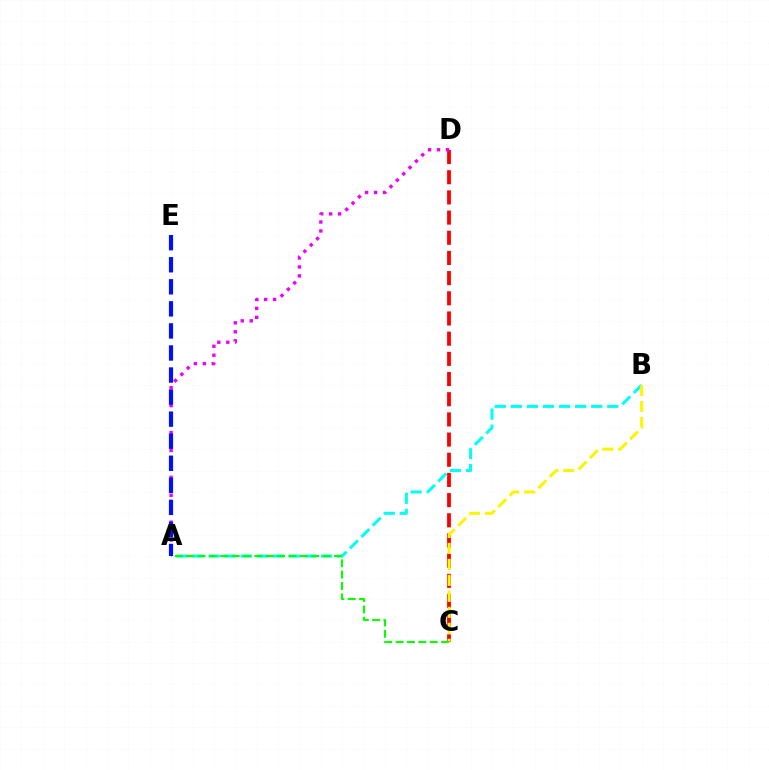{('A', 'B'): [{'color': '#00fff6', 'line_style': 'dashed', 'thickness': 2.18}], ('C', 'D'): [{'color': '#ff0000', 'line_style': 'dashed', 'thickness': 2.74}], ('A', 'D'): [{'color': '#ee00ff', 'line_style': 'dotted', 'thickness': 2.44}], ('B', 'C'): [{'color': '#fcf500', 'line_style': 'dashed', 'thickness': 2.17}], ('A', 'C'): [{'color': '#08ff00', 'line_style': 'dashed', 'thickness': 1.54}], ('A', 'E'): [{'color': '#0010ff', 'line_style': 'dashed', 'thickness': 3.0}]}